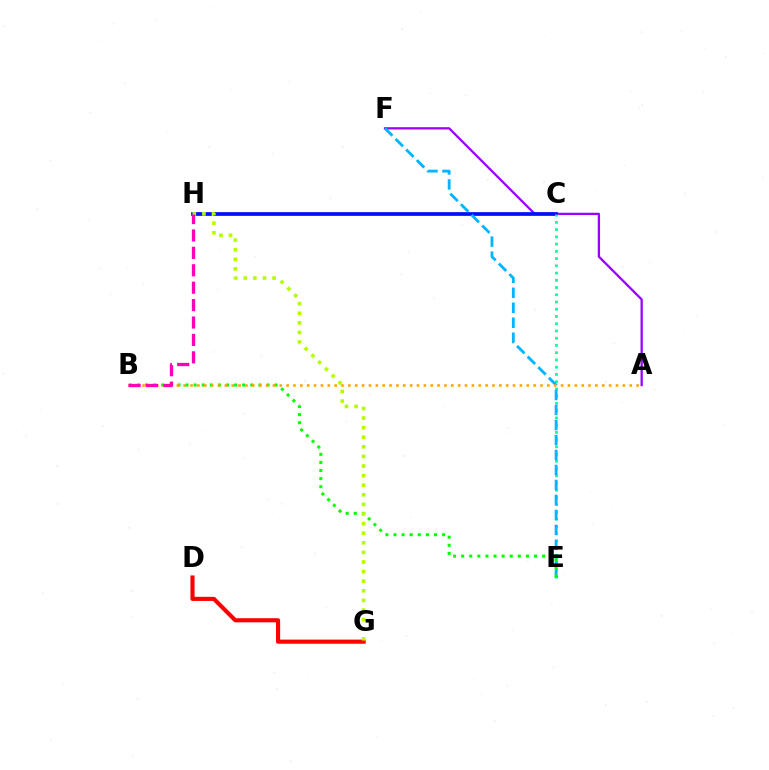{('D', 'G'): [{'color': '#ff0000', 'line_style': 'solid', 'thickness': 2.97}], ('A', 'F'): [{'color': '#9b00ff', 'line_style': 'solid', 'thickness': 1.65}], ('C', 'H'): [{'color': '#0010ff', 'line_style': 'solid', 'thickness': 2.68}], ('C', 'E'): [{'color': '#00ff9d', 'line_style': 'dotted', 'thickness': 1.97}], ('E', 'F'): [{'color': '#00b5ff', 'line_style': 'dashed', 'thickness': 2.04}], ('B', 'E'): [{'color': '#08ff00', 'line_style': 'dotted', 'thickness': 2.2}], ('A', 'B'): [{'color': '#ffa500', 'line_style': 'dotted', 'thickness': 1.86}], ('G', 'H'): [{'color': '#b3ff00', 'line_style': 'dotted', 'thickness': 2.61}], ('B', 'H'): [{'color': '#ff00bd', 'line_style': 'dashed', 'thickness': 2.37}]}